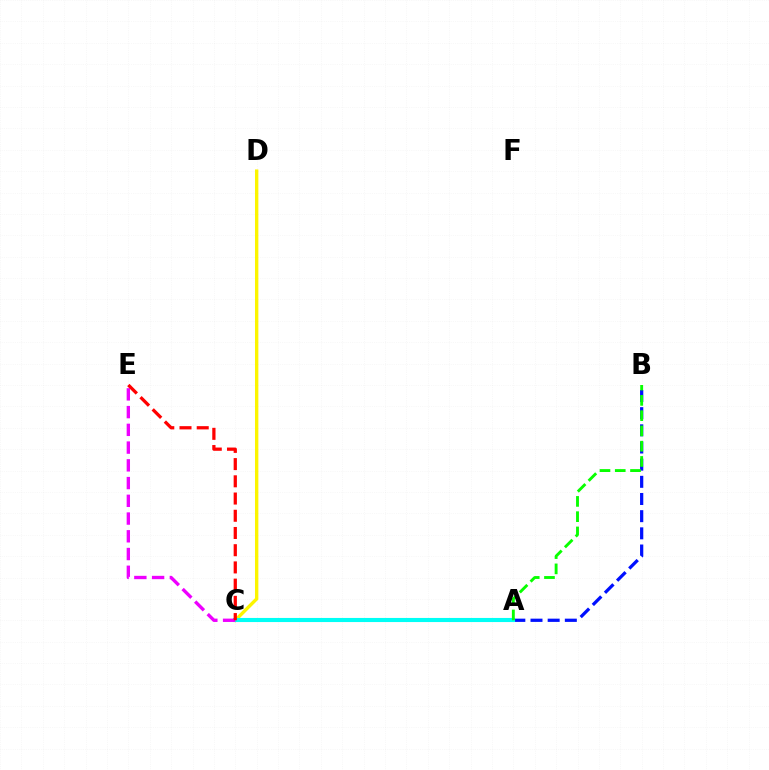{('A', 'B'): [{'color': '#0010ff', 'line_style': 'dashed', 'thickness': 2.33}, {'color': '#08ff00', 'line_style': 'dashed', 'thickness': 2.07}], ('C', 'D'): [{'color': '#fcf500', 'line_style': 'solid', 'thickness': 2.42}], ('A', 'C'): [{'color': '#00fff6', 'line_style': 'solid', 'thickness': 2.95}], ('C', 'E'): [{'color': '#ee00ff', 'line_style': 'dashed', 'thickness': 2.41}, {'color': '#ff0000', 'line_style': 'dashed', 'thickness': 2.34}]}